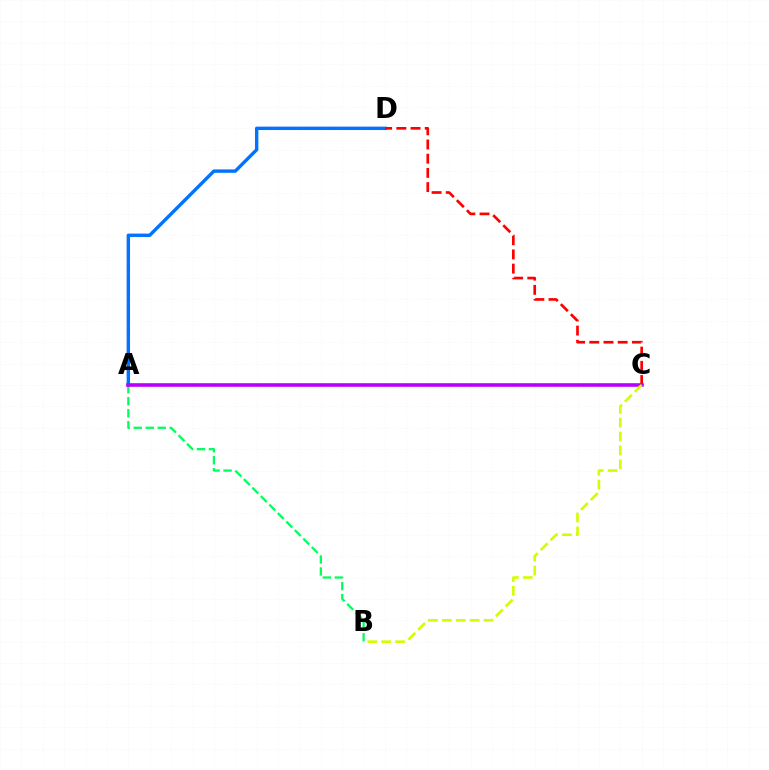{('A', 'D'): [{'color': '#0074ff', 'line_style': 'solid', 'thickness': 2.45}], ('A', 'B'): [{'color': '#00ff5c', 'line_style': 'dashed', 'thickness': 1.63}], ('C', 'D'): [{'color': '#ff0000', 'line_style': 'dashed', 'thickness': 1.93}], ('A', 'C'): [{'color': '#b900ff', 'line_style': 'solid', 'thickness': 2.6}], ('B', 'C'): [{'color': '#d1ff00', 'line_style': 'dashed', 'thickness': 1.89}]}